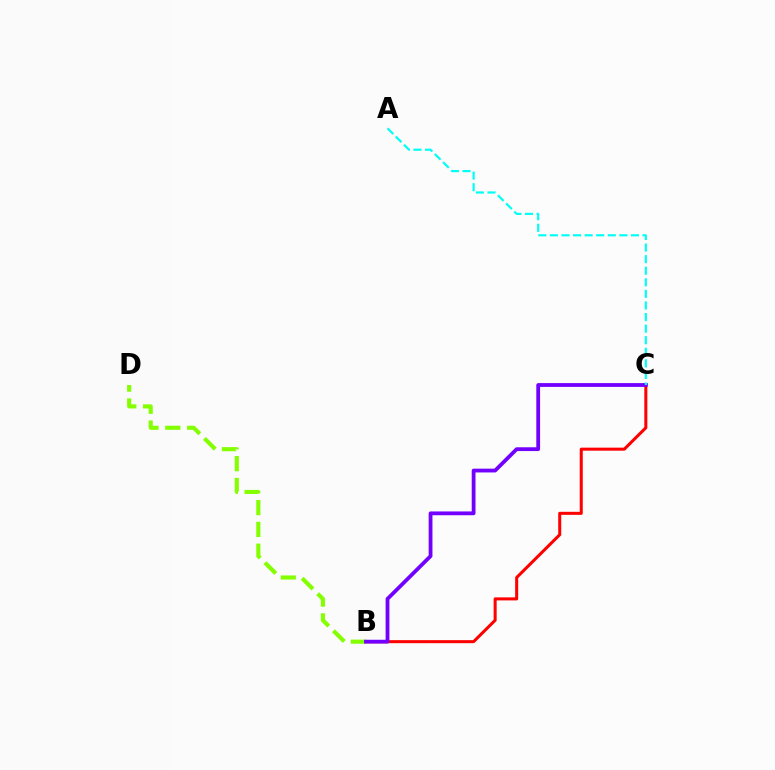{('B', 'C'): [{'color': '#ff0000', 'line_style': 'solid', 'thickness': 2.18}, {'color': '#7200ff', 'line_style': 'solid', 'thickness': 2.73}], ('B', 'D'): [{'color': '#84ff00', 'line_style': 'dashed', 'thickness': 2.96}], ('A', 'C'): [{'color': '#00fff6', 'line_style': 'dashed', 'thickness': 1.57}]}